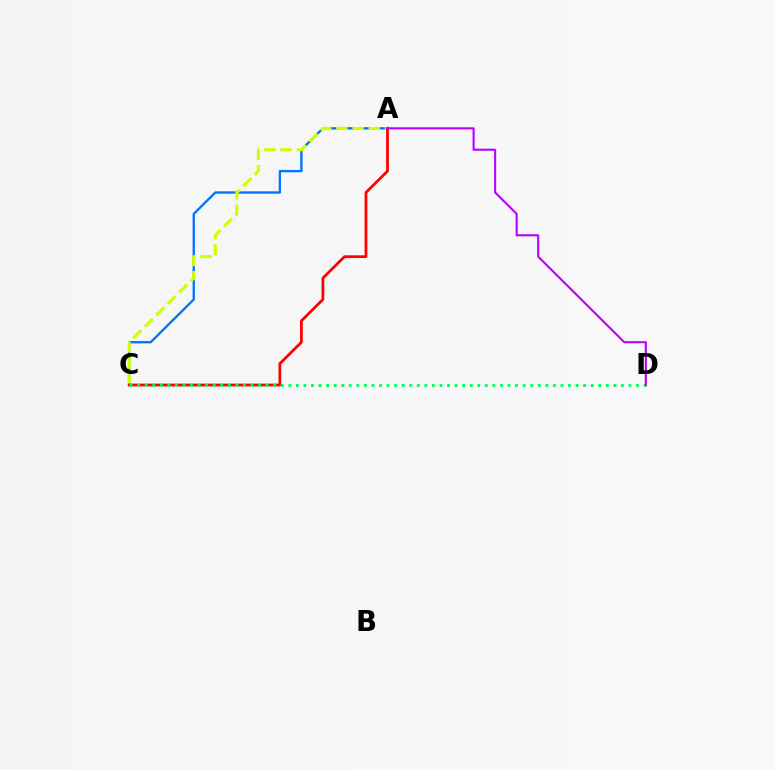{('A', 'C'): [{'color': '#0074ff', 'line_style': 'solid', 'thickness': 1.68}, {'color': '#d1ff00', 'line_style': 'dashed', 'thickness': 2.2}, {'color': '#ff0000', 'line_style': 'solid', 'thickness': 1.98}], ('C', 'D'): [{'color': '#00ff5c', 'line_style': 'dotted', 'thickness': 2.05}], ('A', 'D'): [{'color': '#b900ff', 'line_style': 'solid', 'thickness': 1.51}]}